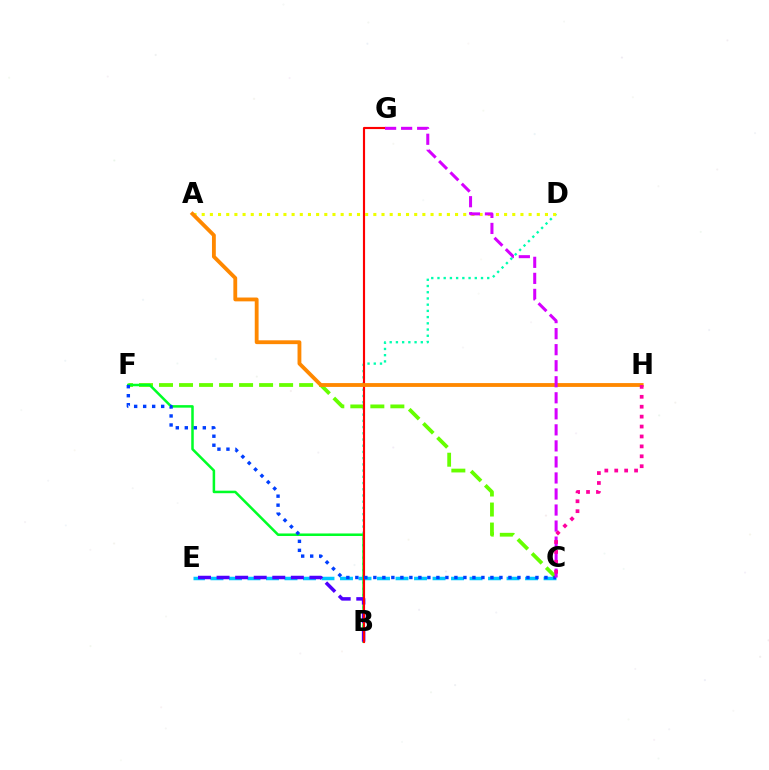{('B', 'D'): [{'color': '#00ffaf', 'line_style': 'dotted', 'thickness': 1.69}], ('C', 'E'): [{'color': '#00c7ff', 'line_style': 'dashed', 'thickness': 2.51}], ('C', 'F'): [{'color': '#66ff00', 'line_style': 'dashed', 'thickness': 2.72}, {'color': '#003fff', 'line_style': 'dotted', 'thickness': 2.45}], ('B', 'F'): [{'color': '#00ff27', 'line_style': 'solid', 'thickness': 1.82}], ('B', 'E'): [{'color': '#4f00ff', 'line_style': 'dashed', 'thickness': 2.52}], ('B', 'G'): [{'color': '#ff0000', 'line_style': 'solid', 'thickness': 1.55}], ('A', 'D'): [{'color': '#eeff00', 'line_style': 'dotted', 'thickness': 2.22}], ('A', 'H'): [{'color': '#ff8800', 'line_style': 'solid', 'thickness': 2.76}], ('C', 'G'): [{'color': '#d600ff', 'line_style': 'dashed', 'thickness': 2.18}], ('C', 'H'): [{'color': '#ff00a0', 'line_style': 'dotted', 'thickness': 2.7}]}